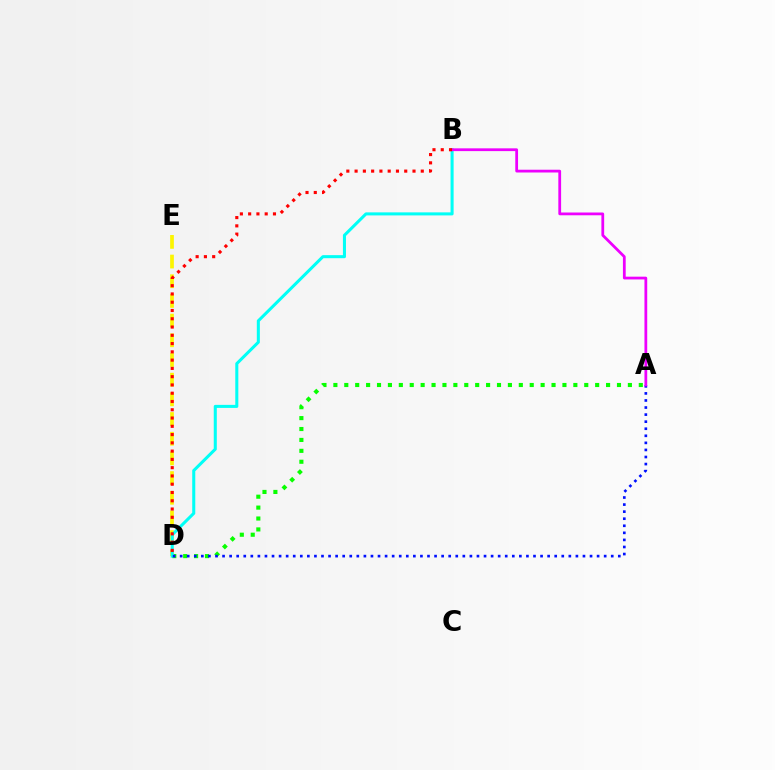{('A', 'D'): [{'color': '#08ff00', 'line_style': 'dotted', 'thickness': 2.96}, {'color': '#0010ff', 'line_style': 'dotted', 'thickness': 1.92}], ('D', 'E'): [{'color': '#fcf500', 'line_style': 'dashed', 'thickness': 2.67}], ('B', 'D'): [{'color': '#00fff6', 'line_style': 'solid', 'thickness': 2.19}, {'color': '#ff0000', 'line_style': 'dotted', 'thickness': 2.25}], ('A', 'B'): [{'color': '#ee00ff', 'line_style': 'solid', 'thickness': 1.99}]}